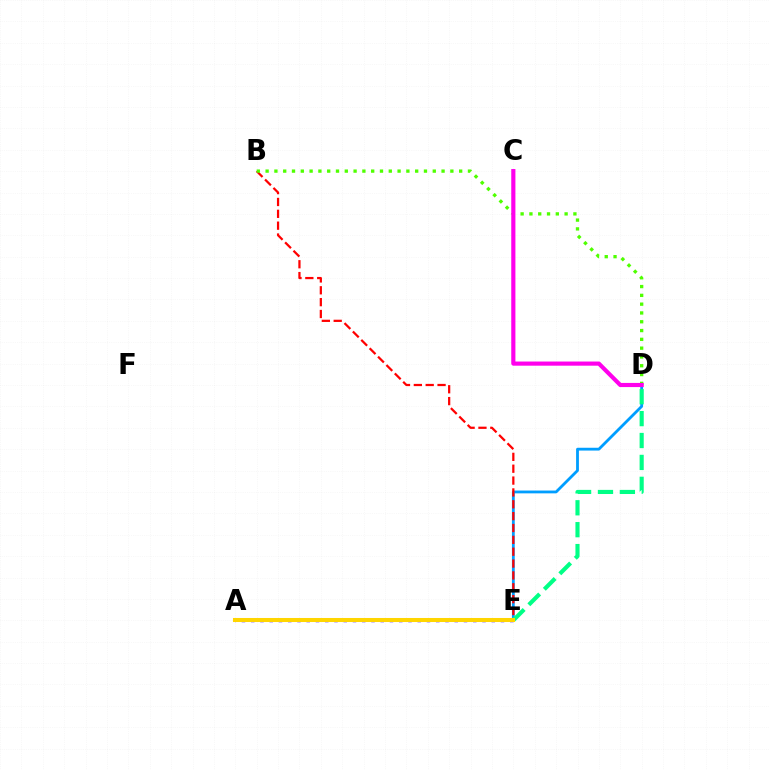{('D', 'E'): [{'color': '#009eff', 'line_style': 'solid', 'thickness': 2.03}, {'color': '#00ff86', 'line_style': 'dashed', 'thickness': 2.98}], ('A', 'E'): [{'color': '#3700ff', 'line_style': 'dotted', 'thickness': 2.51}, {'color': '#ffd500', 'line_style': 'solid', 'thickness': 2.91}], ('B', 'E'): [{'color': '#ff0000', 'line_style': 'dashed', 'thickness': 1.61}], ('B', 'D'): [{'color': '#4fff00', 'line_style': 'dotted', 'thickness': 2.39}], ('C', 'D'): [{'color': '#ff00ed', 'line_style': 'solid', 'thickness': 2.99}]}